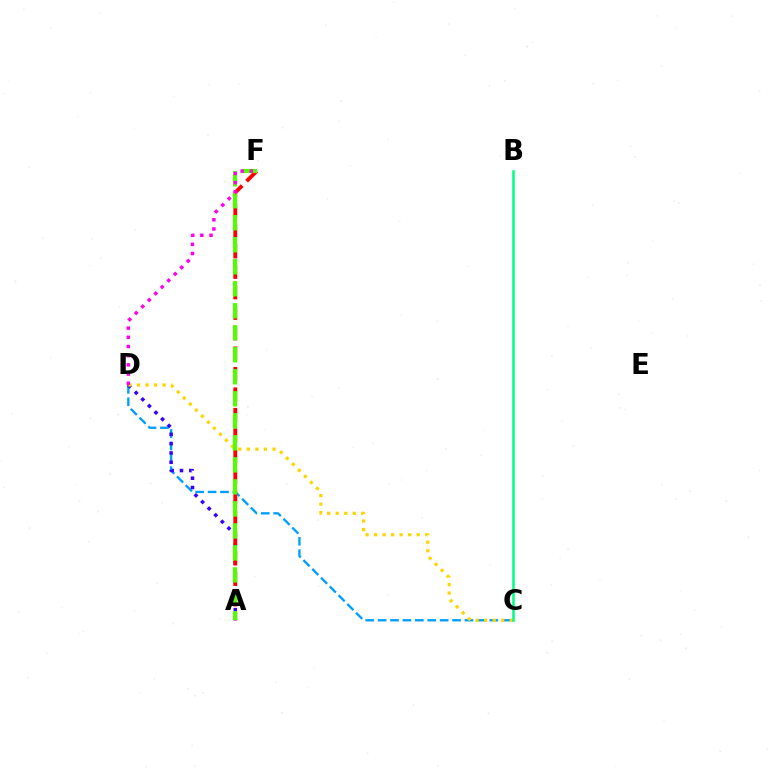{('C', 'D'): [{'color': '#009eff', 'line_style': 'dashed', 'thickness': 1.69}, {'color': '#ffd500', 'line_style': 'dotted', 'thickness': 2.32}], ('A', 'D'): [{'color': '#3700ff', 'line_style': 'dotted', 'thickness': 2.53}], ('A', 'F'): [{'color': '#ff0000', 'line_style': 'dashed', 'thickness': 2.78}, {'color': '#4fff00', 'line_style': 'dashed', 'thickness': 2.99}], ('B', 'C'): [{'color': '#00ff86', 'line_style': 'solid', 'thickness': 1.85}], ('D', 'F'): [{'color': '#ff00ed', 'line_style': 'dotted', 'thickness': 2.5}]}